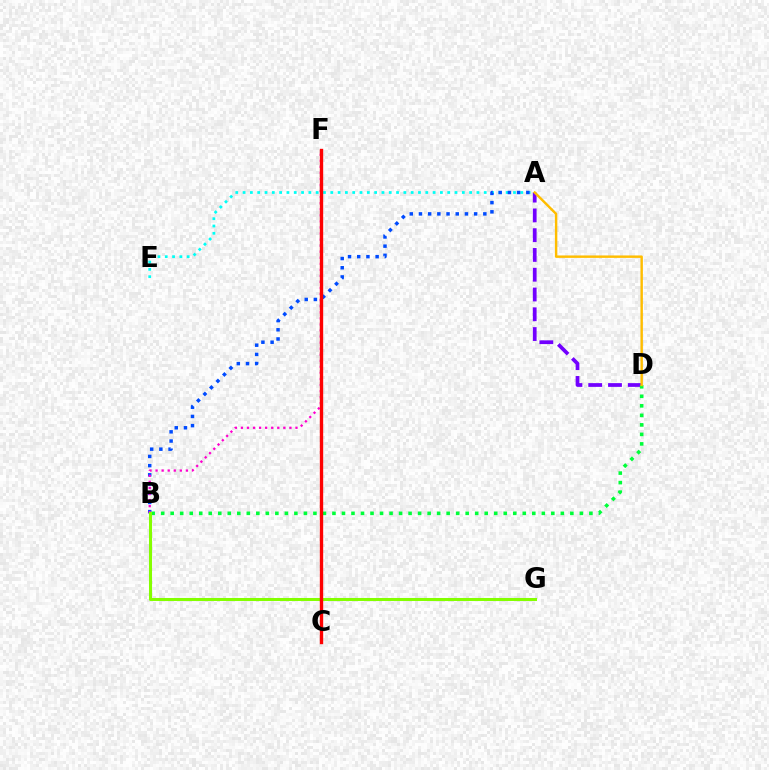{('A', 'D'): [{'color': '#7200ff', 'line_style': 'dashed', 'thickness': 2.69}, {'color': '#ffbd00', 'line_style': 'solid', 'thickness': 1.75}], ('A', 'E'): [{'color': '#00fff6', 'line_style': 'dotted', 'thickness': 1.99}], ('A', 'B'): [{'color': '#004bff', 'line_style': 'dotted', 'thickness': 2.5}], ('B', 'D'): [{'color': '#00ff39', 'line_style': 'dotted', 'thickness': 2.59}], ('B', 'F'): [{'color': '#ff00cf', 'line_style': 'dotted', 'thickness': 1.65}], ('B', 'G'): [{'color': '#84ff00', 'line_style': 'solid', 'thickness': 2.19}], ('C', 'F'): [{'color': '#ff0000', 'line_style': 'solid', 'thickness': 2.42}]}